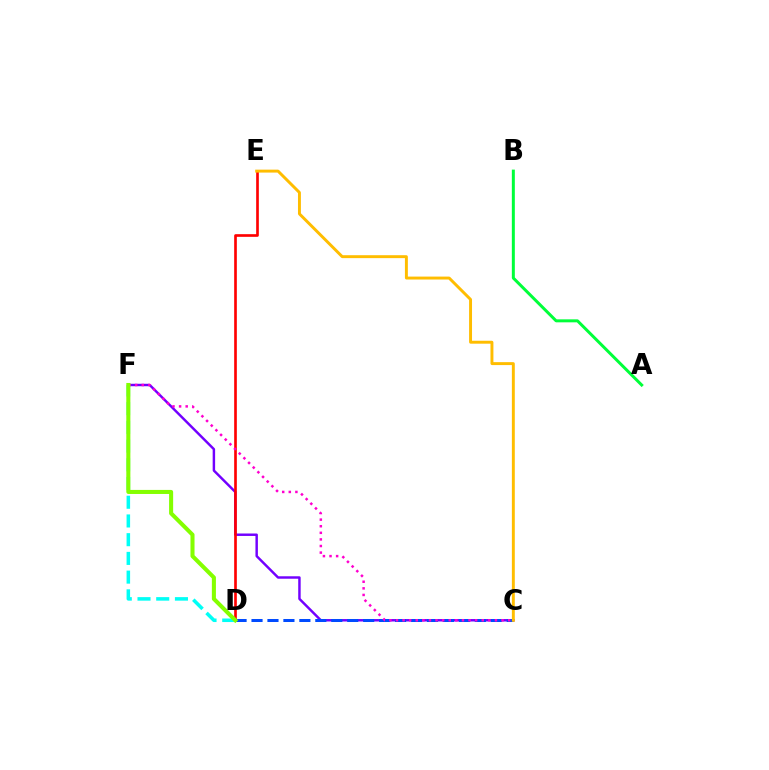{('C', 'F'): [{'color': '#7200ff', 'line_style': 'solid', 'thickness': 1.77}, {'color': '#ff00cf', 'line_style': 'dotted', 'thickness': 1.79}], ('D', 'E'): [{'color': '#ff0000', 'line_style': 'solid', 'thickness': 1.92}], ('C', 'D'): [{'color': '#004bff', 'line_style': 'dashed', 'thickness': 2.17}], ('A', 'B'): [{'color': '#00ff39', 'line_style': 'solid', 'thickness': 2.15}], ('D', 'F'): [{'color': '#00fff6', 'line_style': 'dashed', 'thickness': 2.54}, {'color': '#84ff00', 'line_style': 'solid', 'thickness': 2.92}], ('C', 'E'): [{'color': '#ffbd00', 'line_style': 'solid', 'thickness': 2.11}]}